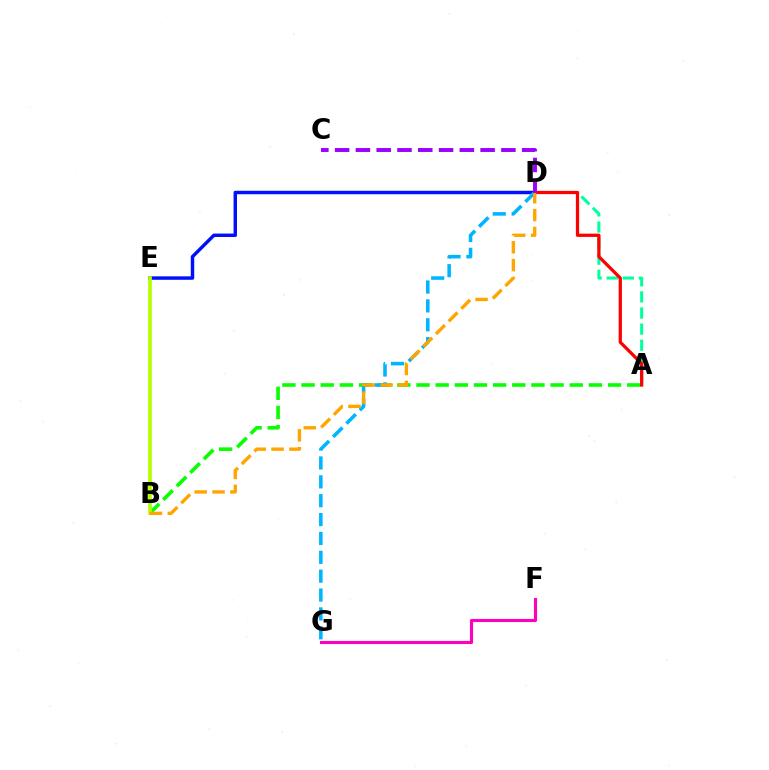{('A', 'D'): [{'color': '#00ff9d', 'line_style': 'dashed', 'thickness': 2.19}, {'color': '#ff0000', 'line_style': 'solid', 'thickness': 2.34}], ('D', 'E'): [{'color': '#0010ff', 'line_style': 'solid', 'thickness': 2.48}], ('A', 'B'): [{'color': '#08ff00', 'line_style': 'dashed', 'thickness': 2.6}], ('B', 'E'): [{'color': '#b3ff00', 'line_style': 'solid', 'thickness': 2.65}], ('D', 'G'): [{'color': '#00b5ff', 'line_style': 'dashed', 'thickness': 2.56}], ('B', 'D'): [{'color': '#ffa500', 'line_style': 'dashed', 'thickness': 2.43}], ('C', 'D'): [{'color': '#9b00ff', 'line_style': 'dashed', 'thickness': 2.82}], ('F', 'G'): [{'color': '#ff00bd', 'line_style': 'solid', 'thickness': 2.23}]}